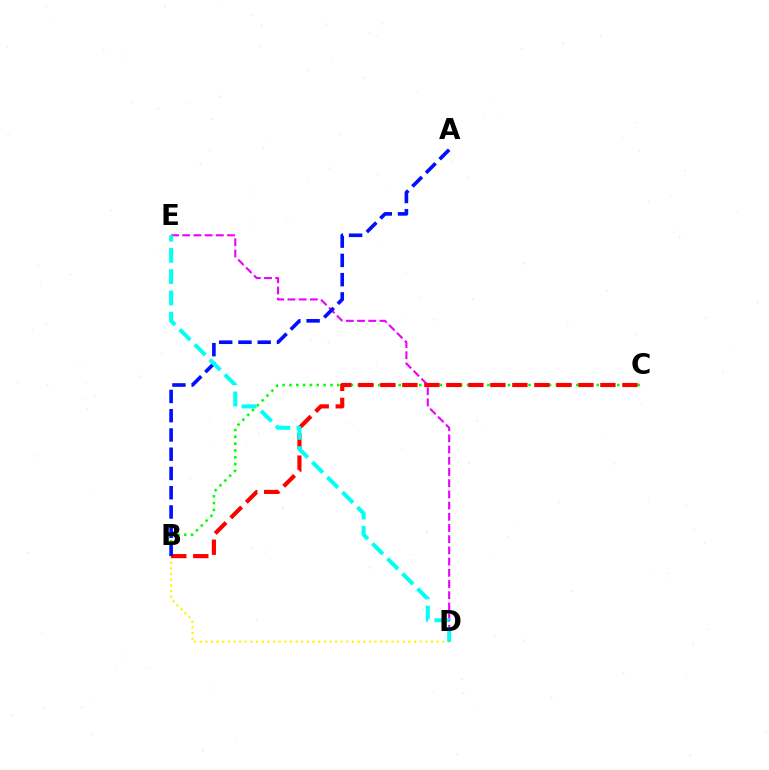{('B', 'C'): [{'color': '#08ff00', 'line_style': 'dotted', 'thickness': 1.86}, {'color': '#ff0000', 'line_style': 'dashed', 'thickness': 2.99}], ('B', 'D'): [{'color': '#fcf500', 'line_style': 'dotted', 'thickness': 1.53}], ('D', 'E'): [{'color': '#ee00ff', 'line_style': 'dashed', 'thickness': 1.52}, {'color': '#00fff6', 'line_style': 'dashed', 'thickness': 2.89}], ('A', 'B'): [{'color': '#0010ff', 'line_style': 'dashed', 'thickness': 2.62}]}